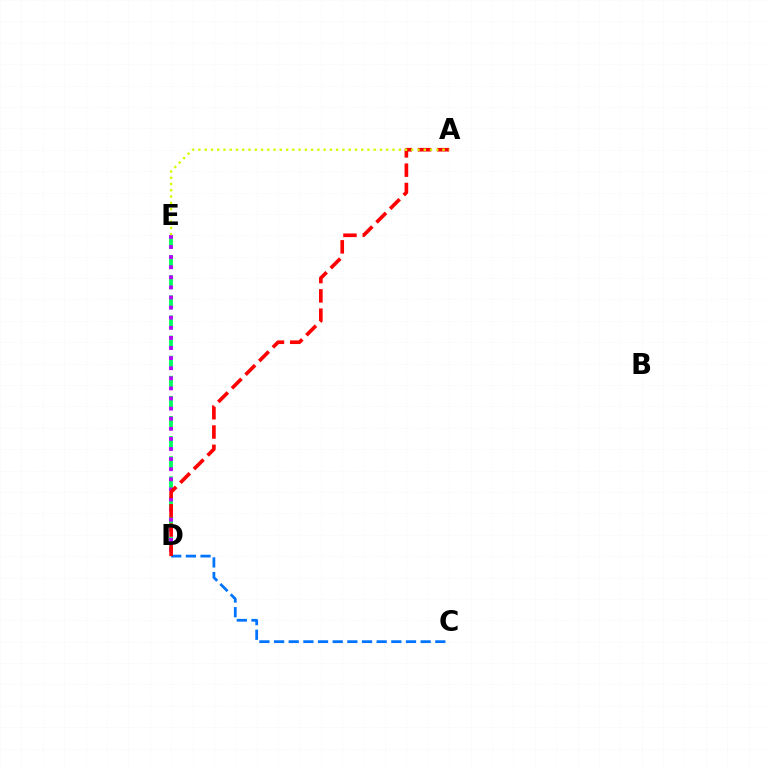{('D', 'E'): [{'color': '#00ff5c', 'line_style': 'dashed', 'thickness': 2.73}, {'color': '#b900ff', 'line_style': 'dotted', 'thickness': 2.74}], ('C', 'D'): [{'color': '#0074ff', 'line_style': 'dashed', 'thickness': 1.99}], ('A', 'D'): [{'color': '#ff0000', 'line_style': 'dashed', 'thickness': 2.62}], ('A', 'E'): [{'color': '#d1ff00', 'line_style': 'dotted', 'thickness': 1.7}]}